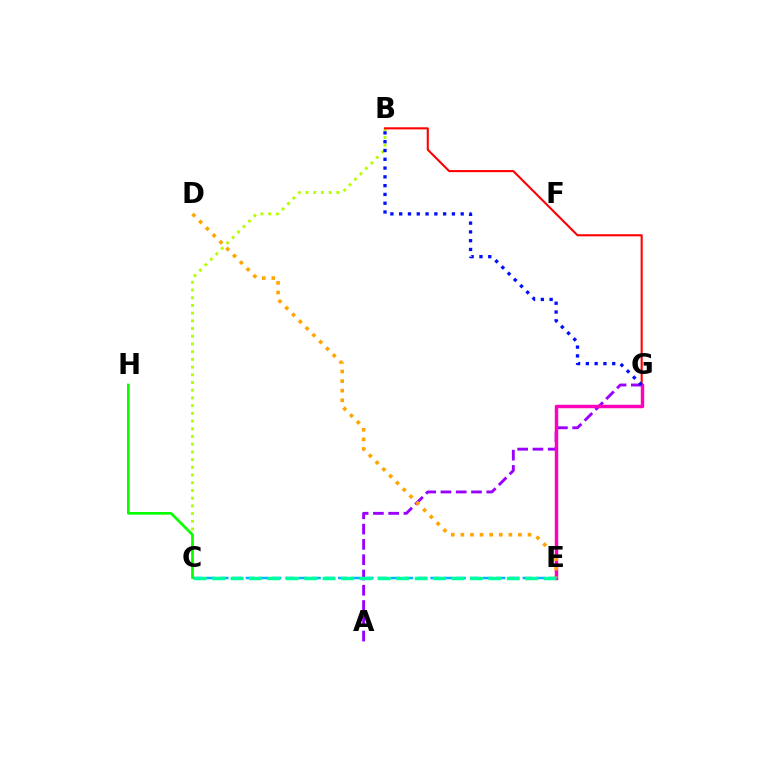{('B', 'C'): [{'color': '#b3ff00', 'line_style': 'dotted', 'thickness': 2.09}], ('A', 'G'): [{'color': '#9b00ff', 'line_style': 'dashed', 'thickness': 2.08}], ('B', 'G'): [{'color': '#ff0000', 'line_style': 'solid', 'thickness': 1.5}, {'color': '#0010ff', 'line_style': 'dotted', 'thickness': 2.39}], ('E', 'G'): [{'color': '#ff00bd', 'line_style': 'solid', 'thickness': 2.47}], ('D', 'E'): [{'color': '#ffa500', 'line_style': 'dotted', 'thickness': 2.61}], ('C', 'H'): [{'color': '#08ff00', 'line_style': 'solid', 'thickness': 1.93}], ('C', 'E'): [{'color': '#00b5ff', 'line_style': 'dashed', 'thickness': 1.79}, {'color': '#00ff9d', 'line_style': 'dashed', 'thickness': 2.5}]}